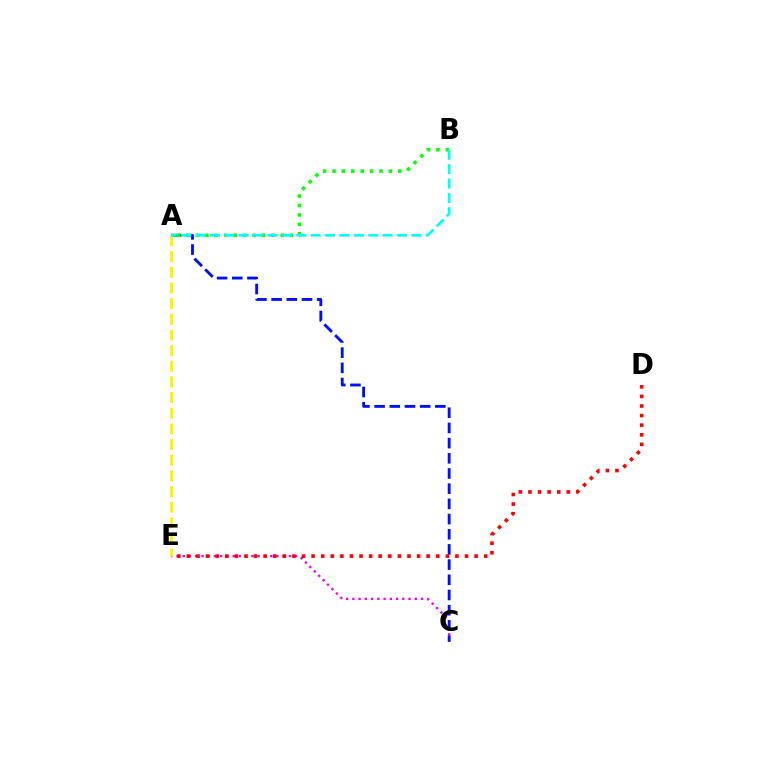{('C', 'E'): [{'color': '#ee00ff', 'line_style': 'dotted', 'thickness': 1.7}], ('A', 'C'): [{'color': '#0010ff', 'line_style': 'dashed', 'thickness': 2.06}], ('A', 'E'): [{'color': '#fcf500', 'line_style': 'dashed', 'thickness': 2.13}], ('A', 'B'): [{'color': '#08ff00', 'line_style': 'dotted', 'thickness': 2.56}, {'color': '#00fff6', 'line_style': 'dashed', 'thickness': 1.96}], ('D', 'E'): [{'color': '#ff0000', 'line_style': 'dotted', 'thickness': 2.61}]}